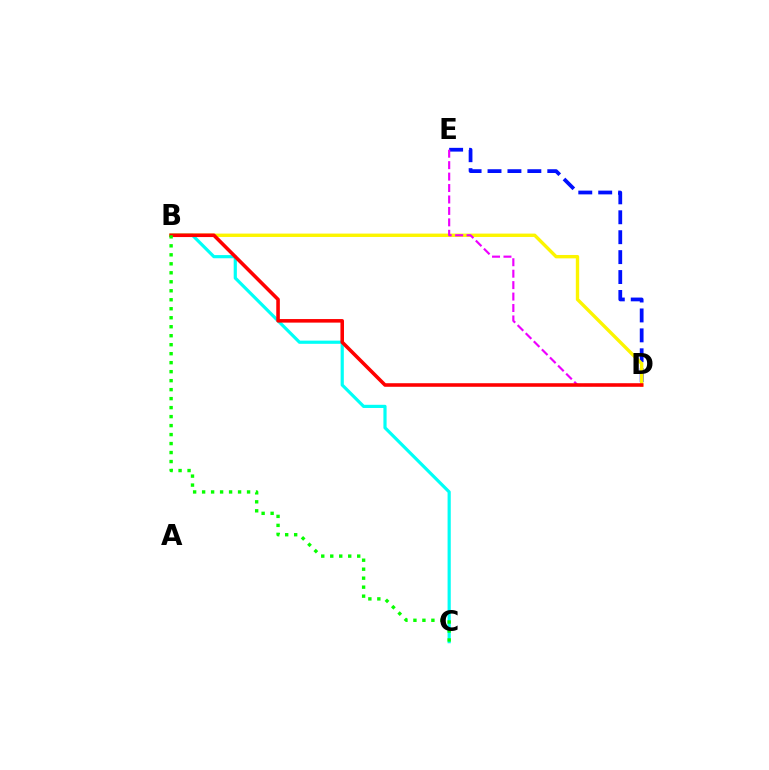{('B', 'C'): [{'color': '#00fff6', 'line_style': 'solid', 'thickness': 2.29}, {'color': '#08ff00', 'line_style': 'dotted', 'thickness': 2.44}], ('D', 'E'): [{'color': '#0010ff', 'line_style': 'dashed', 'thickness': 2.71}, {'color': '#ee00ff', 'line_style': 'dashed', 'thickness': 1.55}], ('B', 'D'): [{'color': '#fcf500', 'line_style': 'solid', 'thickness': 2.43}, {'color': '#ff0000', 'line_style': 'solid', 'thickness': 2.56}]}